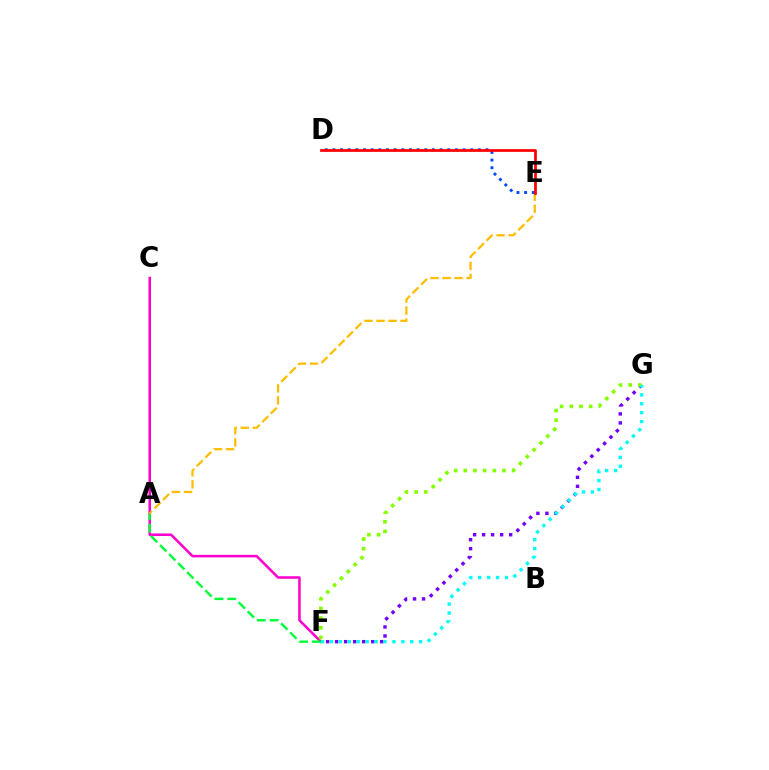{('C', 'F'): [{'color': '#ff00cf', 'line_style': 'solid', 'thickness': 1.83}], ('A', 'F'): [{'color': '#00ff39', 'line_style': 'dashed', 'thickness': 1.74}], ('F', 'G'): [{'color': '#7200ff', 'line_style': 'dotted', 'thickness': 2.45}, {'color': '#84ff00', 'line_style': 'dotted', 'thickness': 2.63}, {'color': '#00fff6', 'line_style': 'dotted', 'thickness': 2.42}], ('A', 'E'): [{'color': '#ffbd00', 'line_style': 'dashed', 'thickness': 1.64}], ('D', 'E'): [{'color': '#004bff', 'line_style': 'dotted', 'thickness': 2.08}, {'color': '#ff0000', 'line_style': 'solid', 'thickness': 1.96}]}